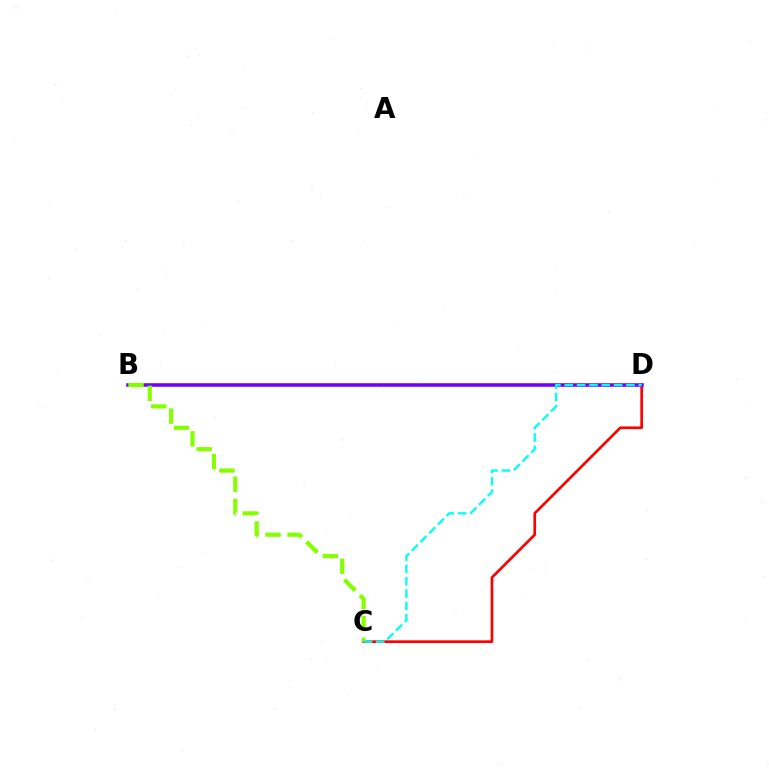{('C', 'D'): [{'color': '#ff0000', 'line_style': 'solid', 'thickness': 1.92}, {'color': '#00fff6', 'line_style': 'dashed', 'thickness': 1.68}], ('B', 'D'): [{'color': '#7200ff', 'line_style': 'solid', 'thickness': 2.56}], ('B', 'C'): [{'color': '#84ff00', 'line_style': 'dashed', 'thickness': 3.0}]}